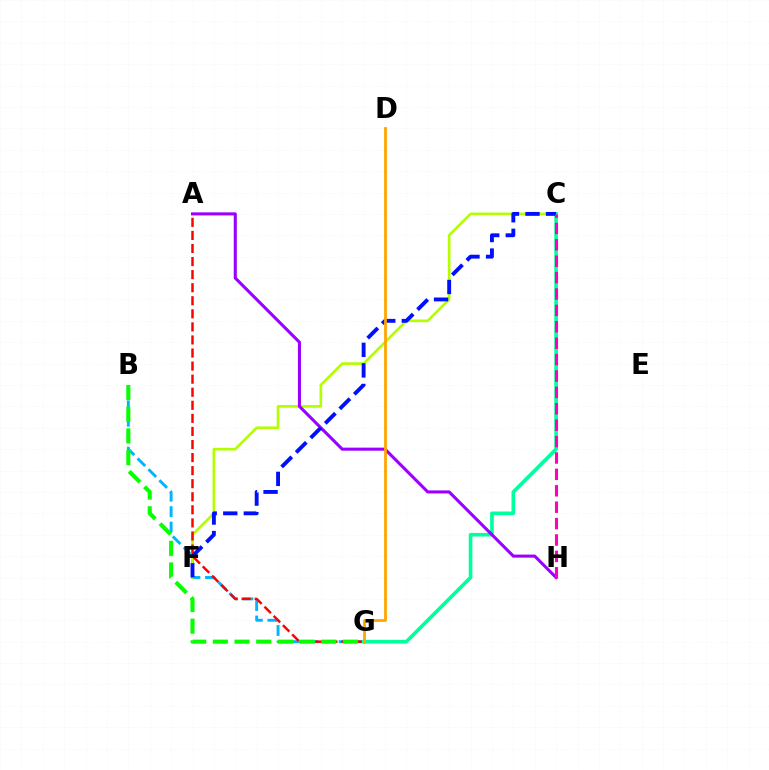{('B', 'G'): [{'color': '#00b5ff', 'line_style': 'dashed', 'thickness': 2.1}, {'color': '#08ff00', 'line_style': 'dashed', 'thickness': 2.95}], ('C', 'F'): [{'color': '#b3ff00', 'line_style': 'solid', 'thickness': 1.93}, {'color': '#0010ff', 'line_style': 'dashed', 'thickness': 2.79}], ('A', 'G'): [{'color': '#ff0000', 'line_style': 'dashed', 'thickness': 1.78}], ('C', 'G'): [{'color': '#00ff9d', 'line_style': 'solid', 'thickness': 2.62}], ('A', 'H'): [{'color': '#9b00ff', 'line_style': 'solid', 'thickness': 2.21}], ('C', 'H'): [{'color': '#ff00bd', 'line_style': 'dashed', 'thickness': 2.23}], ('D', 'G'): [{'color': '#ffa500', 'line_style': 'solid', 'thickness': 2.0}]}